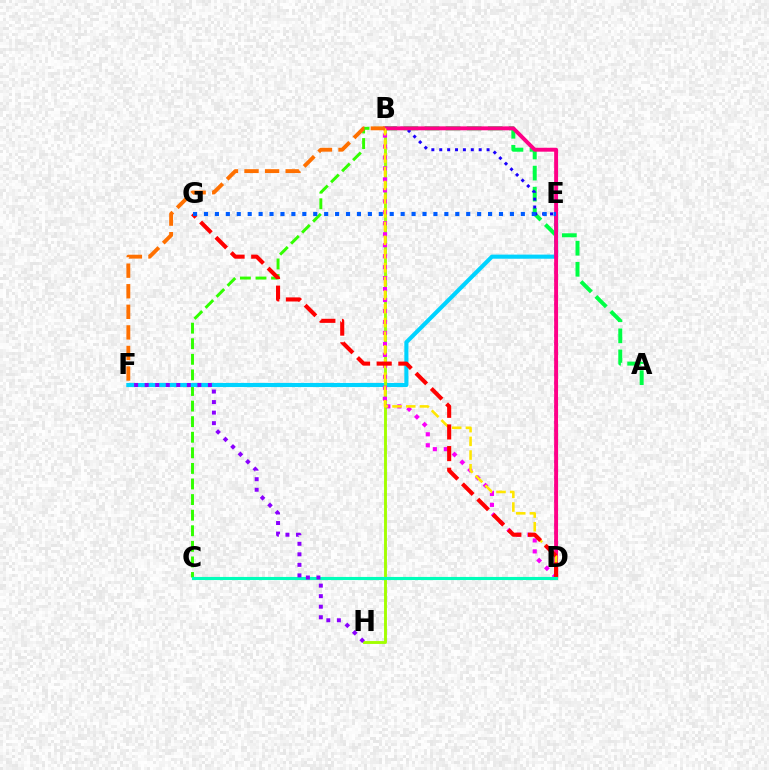{('B', 'C'): [{'color': '#31ff00', 'line_style': 'dashed', 'thickness': 2.12}], ('A', 'B'): [{'color': '#00ff45', 'line_style': 'dashed', 'thickness': 2.86}], ('E', 'F'): [{'color': '#00d3ff', 'line_style': 'solid', 'thickness': 2.96}], ('B', 'H'): [{'color': '#a2ff00', 'line_style': 'solid', 'thickness': 2.07}], ('B', 'D'): [{'color': '#fa00f9', 'line_style': 'dotted', 'thickness': 2.98}, {'color': '#1900ff', 'line_style': 'dotted', 'thickness': 2.14}, {'color': '#ff0088', 'line_style': 'solid', 'thickness': 2.81}, {'color': '#ffe600', 'line_style': 'dashed', 'thickness': 1.86}], ('D', 'G'): [{'color': '#ff0000', 'line_style': 'dashed', 'thickness': 2.94}], ('E', 'G'): [{'color': '#005dff', 'line_style': 'dotted', 'thickness': 2.97}], ('C', 'D'): [{'color': '#00ffbb', 'line_style': 'solid', 'thickness': 2.25}], ('B', 'F'): [{'color': '#ff7000', 'line_style': 'dashed', 'thickness': 2.79}], ('F', 'H'): [{'color': '#8a00ff', 'line_style': 'dotted', 'thickness': 2.86}]}